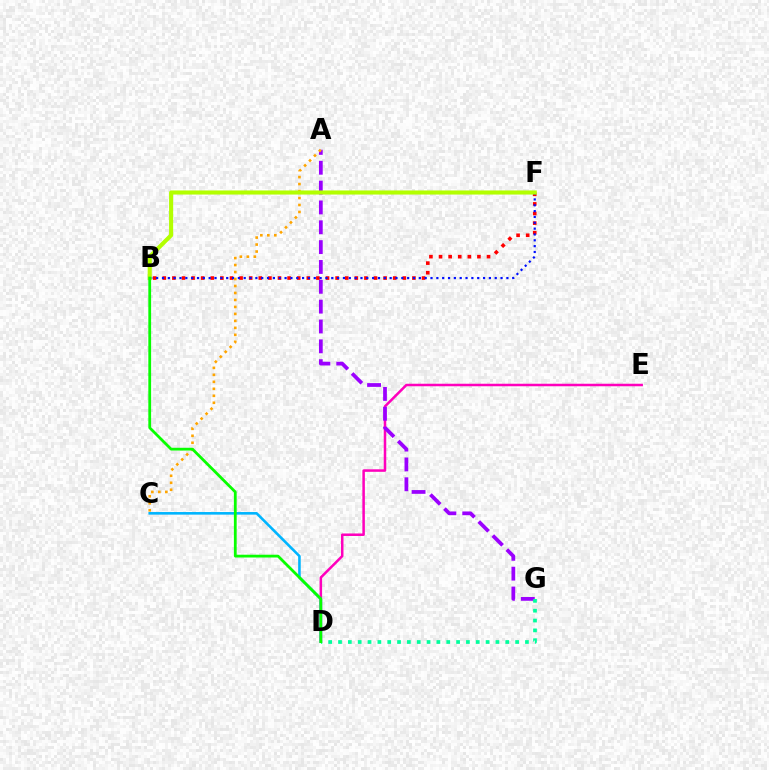{('D', 'E'): [{'color': '#ff00bd', 'line_style': 'solid', 'thickness': 1.81}], ('A', 'G'): [{'color': '#9b00ff', 'line_style': 'dashed', 'thickness': 2.7}], ('C', 'D'): [{'color': '#00b5ff', 'line_style': 'solid', 'thickness': 1.87}], ('B', 'F'): [{'color': '#ff0000', 'line_style': 'dotted', 'thickness': 2.61}, {'color': '#0010ff', 'line_style': 'dotted', 'thickness': 1.59}, {'color': '#b3ff00', 'line_style': 'solid', 'thickness': 2.95}], ('D', 'G'): [{'color': '#00ff9d', 'line_style': 'dotted', 'thickness': 2.67}], ('A', 'C'): [{'color': '#ffa500', 'line_style': 'dotted', 'thickness': 1.9}], ('B', 'D'): [{'color': '#08ff00', 'line_style': 'solid', 'thickness': 2.0}]}